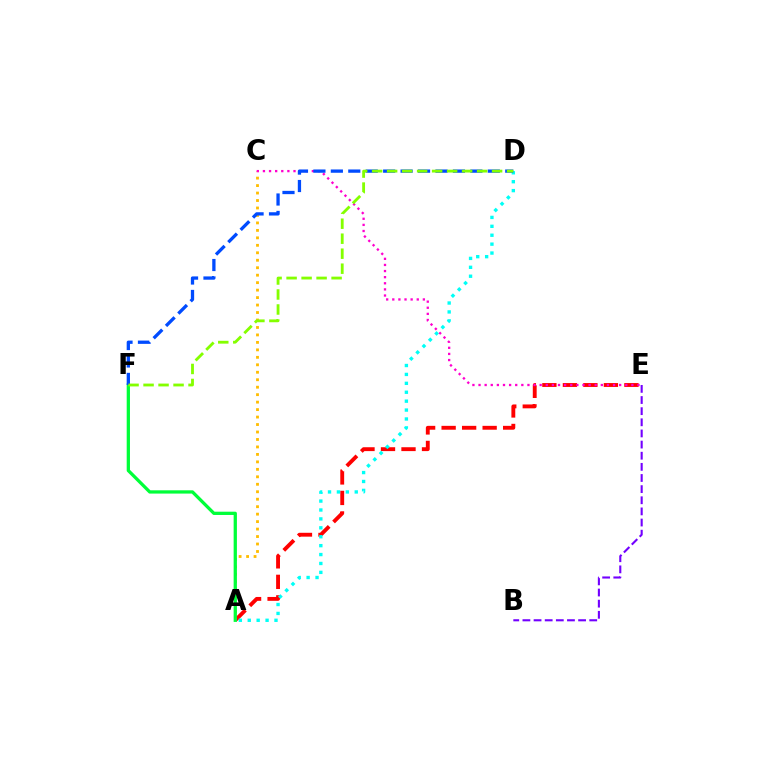{('A', 'E'): [{'color': '#ff0000', 'line_style': 'dashed', 'thickness': 2.79}], ('A', 'C'): [{'color': '#ffbd00', 'line_style': 'dotted', 'thickness': 2.03}], ('B', 'E'): [{'color': '#7200ff', 'line_style': 'dashed', 'thickness': 1.51}], ('A', 'F'): [{'color': '#00ff39', 'line_style': 'solid', 'thickness': 2.36}], ('A', 'D'): [{'color': '#00fff6', 'line_style': 'dotted', 'thickness': 2.42}], ('C', 'E'): [{'color': '#ff00cf', 'line_style': 'dotted', 'thickness': 1.66}], ('D', 'F'): [{'color': '#004bff', 'line_style': 'dashed', 'thickness': 2.37}, {'color': '#84ff00', 'line_style': 'dashed', 'thickness': 2.04}]}